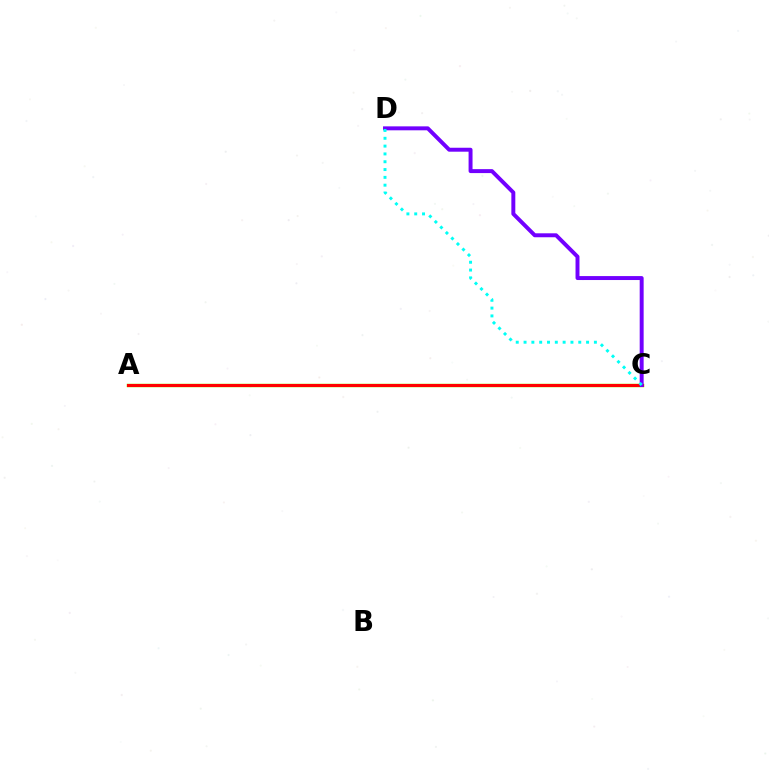{('A', 'C'): [{'color': '#84ff00', 'line_style': 'solid', 'thickness': 2.48}, {'color': '#ff0000', 'line_style': 'solid', 'thickness': 2.22}], ('C', 'D'): [{'color': '#7200ff', 'line_style': 'solid', 'thickness': 2.84}, {'color': '#00fff6', 'line_style': 'dotted', 'thickness': 2.12}]}